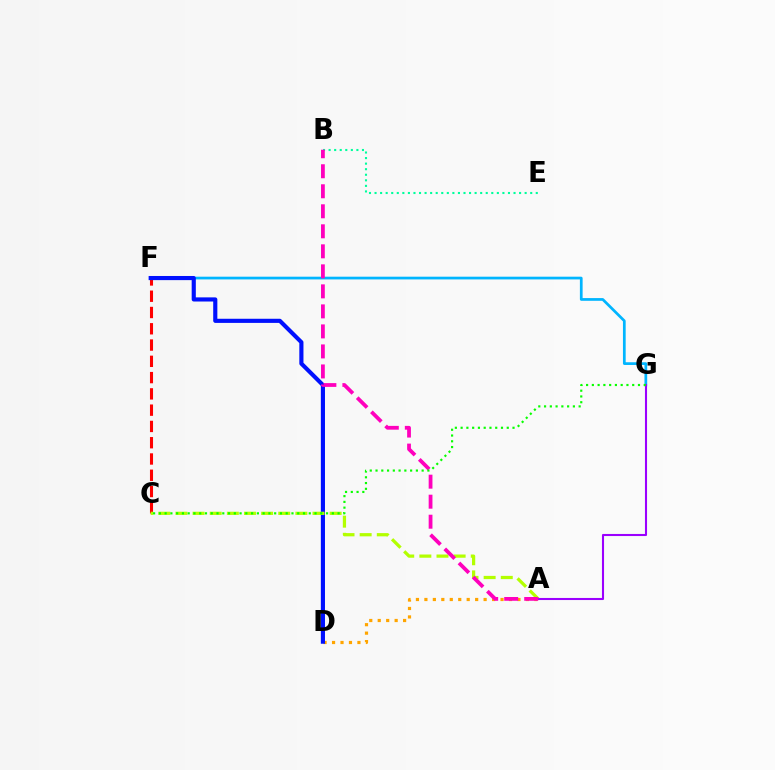{('C', 'F'): [{'color': '#ff0000', 'line_style': 'dashed', 'thickness': 2.21}], ('A', 'D'): [{'color': '#ffa500', 'line_style': 'dotted', 'thickness': 2.3}], ('F', 'G'): [{'color': '#00b5ff', 'line_style': 'solid', 'thickness': 1.96}], ('D', 'F'): [{'color': '#0010ff', 'line_style': 'solid', 'thickness': 2.98}], ('B', 'E'): [{'color': '#00ff9d', 'line_style': 'dotted', 'thickness': 1.51}], ('A', 'C'): [{'color': '#b3ff00', 'line_style': 'dashed', 'thickness': 2.33}], ('A', 'G'): [{'color': '#9b00ff', 'line_style': 'solid', 'thickness': 1.5}], ('A', 'B'): [{'color': '#ff00bd', 'line_style': 'dashed', 'thickness': 2.72}], ('C', 'G'): [{'color': '#08ff00', 'line_style': 'dotted', 'thickness': 1.57}]}